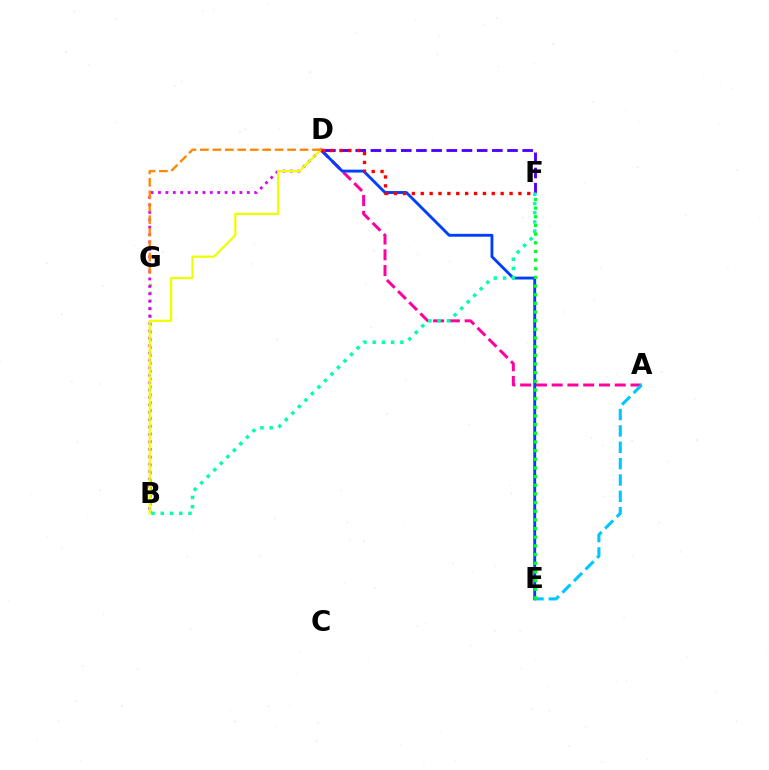{('D', 'F'): [{'color': '#4f00ff', 'line_style': 'dashed', 'thickness': 2.06}, {'color': '#ff0000', 'line_style': 'dotted', 'thickness': 2.41}], ('A', 'D'): [{'color': '#ff00a0', 'line_style': 'dashed', 'thickness': 2.14}], ('D', 'E'): [{'color': '#003fff', 'line_style': 'solid', 'thickness': 2.07}], ('B', 'G'): [{'color': '#66ff00', 'line_style': 'dotted', 'thickness': 2.12}], ('A', 'E'): [{'color': '#00c7ff', 'line_style': 'dashed', 'thickness': 2.22}], ('B', 'D'): [{'color': '#d600ff', 'line_style': 'dotted', 'thickness': 2.01}, {'color': '#eeff00', 'line_style': 'solid', 'thickness': 1.61}], ('B', 'F'): [{'color': '#00ffaf', 'line_style': 'dotted', 'thickness': 2.51}], ('E', 'F'): [{'color': '#00ff27', 'line_style': 'dotted', 'thickness': 2.35}], ('D', 'G'): [{'color': '#ff8800', 'line_style': 'dashed', 'thickness': 1.69}]}